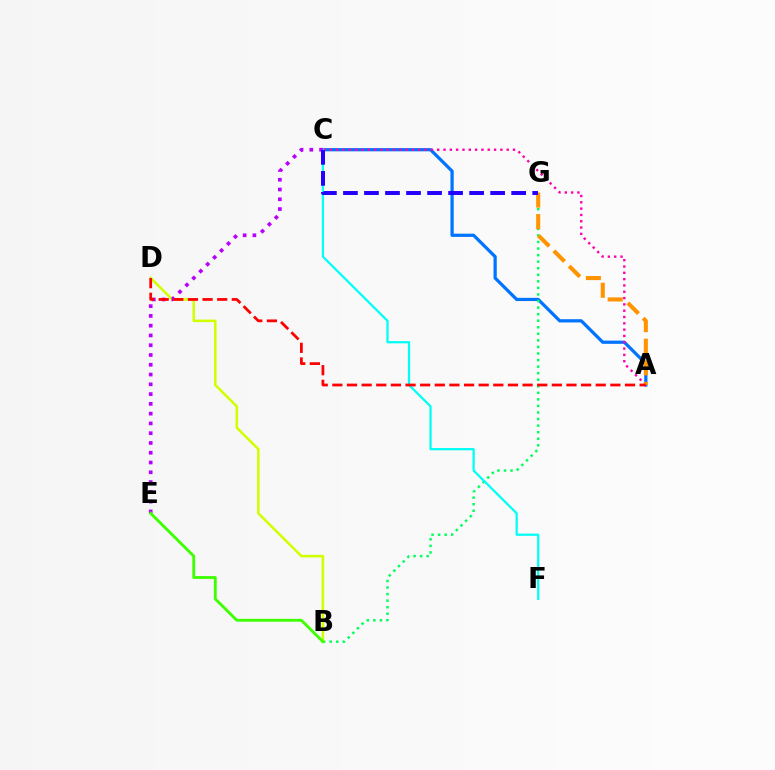{('A', 'C'): [{'color': '#0074ff', 'line_style': 'solid', 'thickness': 2.33}, {'color': '#ff00ac', 'line_style': 'dotted', 'thickness': 1.72}], ('B', 'G'): [{'color': '#00ff5c', 'line_style': 'dotted', 'thickness': 1.78}], ('B', 'D'): [{'color': '#d1ff00', 'line_style': 'solid', 'thickness': 1.84}], ('C', 'F'): [{'color': '#00fff6', 'line_style': 'solid', 'thickness': 1.61}], ('C', 'E'): [{'color': '#b900ff', 'line_style': 'dotted', 'thickness': 2.66}], ('A', 'G'): [{'color': '#ff9400', 'line_style': 'dashed', 'thickness': 2.94}], ('A', 'D'): [{'color': '#ff0000', 'line_style': 'dashed', 'thickness': 1.99}], ('C', 'G'): [{'color': '#2500ff', 'line_style': 'dashed', 'thickness': 2.86}], ('B', 'E'): [{'color': '#3dff00', 'line_style': 'solid', 'thickness': 2.05}]}